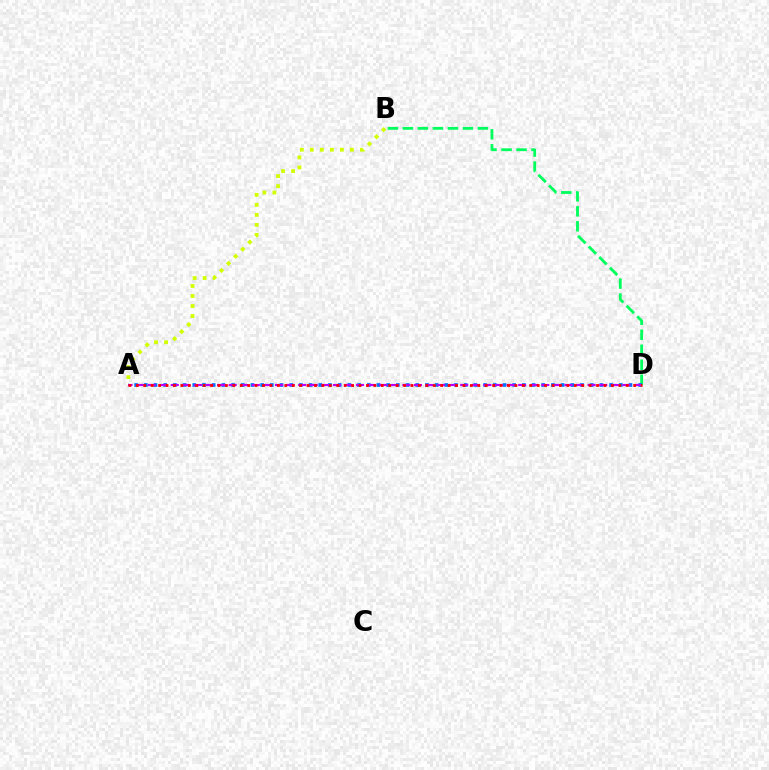{('B', 'D'): [{'color': '#00ff5c', 'line_style': 'dashed', 'thickness': 2.04}], ('A', 'D'): [{'color': '#0074ff', 'line_style': 'dotted', 'thickness': 2.63}, {'color': '#b900ff', 'line_style': 'dashed', 'thickness': 1.57}, {'color': '#ff0000', 'line_style': 'dotted', 'thickness': 2.02}], ('A', 'B'): [{'color': '#d1ff00', 'line_style': 'dotted', 'thickness': 2.72}]}